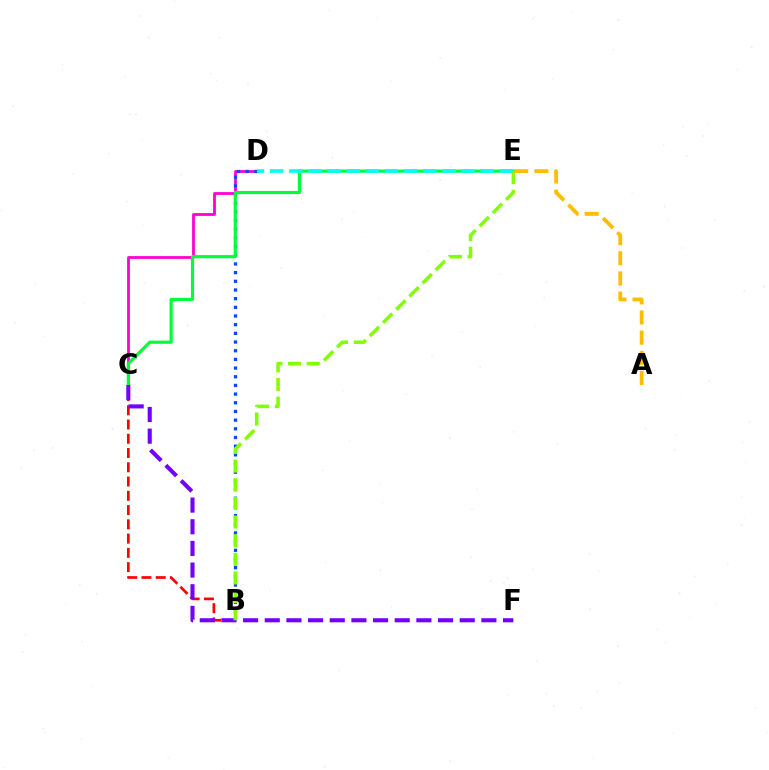{('C', 'D'): [{'color': '#ff00cf', 'line_style': 'solid', 'thickness': 2.0}], ('B', 'D'): [{'color': '#004bff', 'line_style': 'dotted', 'thickness': 2.36}], ('B', 'C'): [{'color': '#ff0000', 'line_style': 'dashed', 'thickness': 1.94}], ('C', 'E'): [{'color': '#00ff39', 'line_style': 'solid', 'thickness': 2.26}], ('D', 'E'): [{'color': '#00fff6', 'line_style': 'dashed', 'thickness': 2.6}], ('C', 'F'): [{'color': '#7200ff', 'line_style': 'dashed', 'thickness': 2.94}], ('B', 'E'): [{'color': '#84ff00', 'line_style': 'dashed', 'thickness': 2.53}], ('A', 'E'): [{'color': '#ffbd00', 'line_style': 'dashed', 'thickness': 2.74}]}